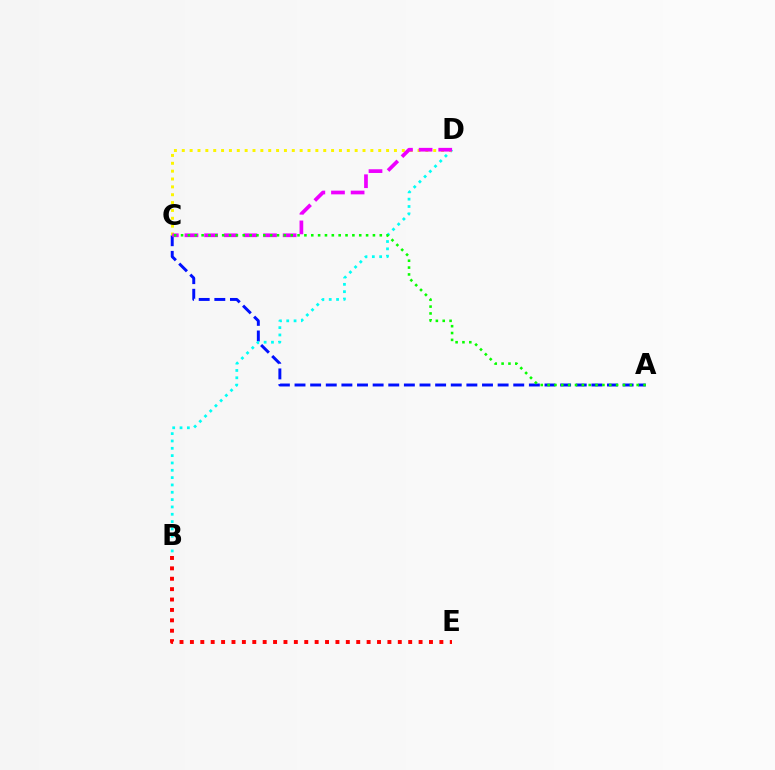{('A', 'C'): [{'color': '#0010ff', 'line_style': 'dashed', 'thickness': 2.12}, {'color': '#08ff00', 'line_style': 'dotted', 'thickness': 1.86}], ('B', 'D'): [{'color': '#00fff6', 'line_style': 'dotted', 'thickness': 1.99}], ('B', 'E'): [{'color': '#ff0000', 'line_style': 'dotted', 'thickness': 2.82}], ('C', 'D'): [{'color': '#fcf500', 'line_style': 'dotted', 'thickness': 2.13}, {'color': '#ee00ff', 'line_style': 'dashed', 'thickness': 2.67}]}